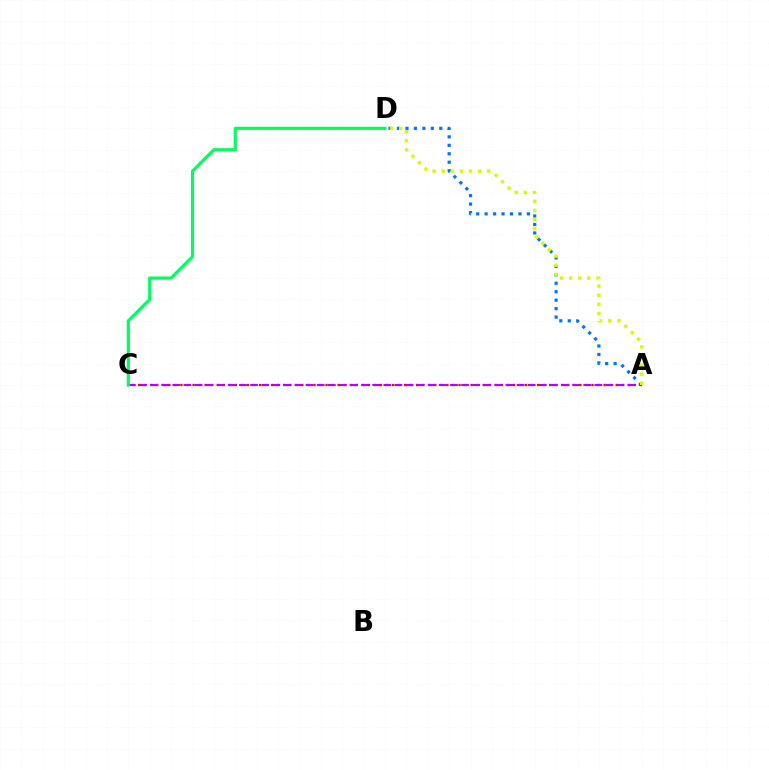{('A', 'D'): [{'color': '#0074ff', 'line_style': 'dotted', 'thickness': 2.3}, {'color': '#d1ff00', 'line_style': 'dotted', 'thickness': 2.47}], ('A', 'C'): [{'color': '#ff0000', 'line_style': 'dotted', 'thickness': 1.64}, {'color': '#b900ff', 'line_style': 'dashed', 'thickness': 1.51}], ('C', 'D'): [{'color': '#00ff5c', 'line_style': 'solid', 'thickness': 2.27}]}